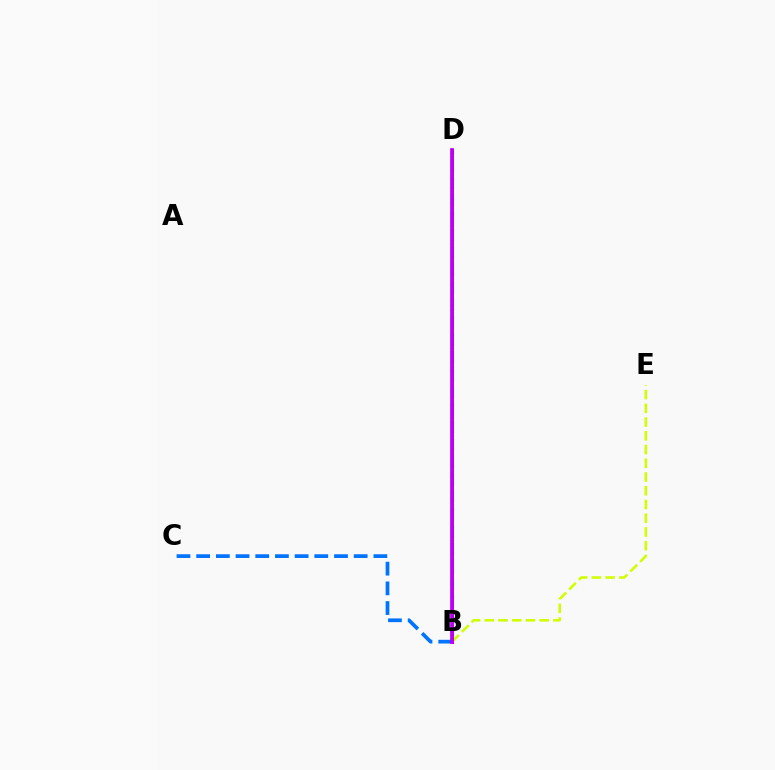{('B', 'D'): [{'color': '#00ff5c', 'line_style': 'dashed', 'thickness': 2.37}, {'color': '#ff0000', 'line_style': 'solid', 'thickness': 2.08}, {'color': '#b900ff', 'line_style': 'solid', 'thickness': 2.66}], ('B', 'E'): [{'color': '#d1ff00', 'line_style': 'dashed', 'thickness': 1.87}], ('B', 'C'): [{'color': '#0074ff', 'line_style': 'dashed', 'thickness': 2.67}]}